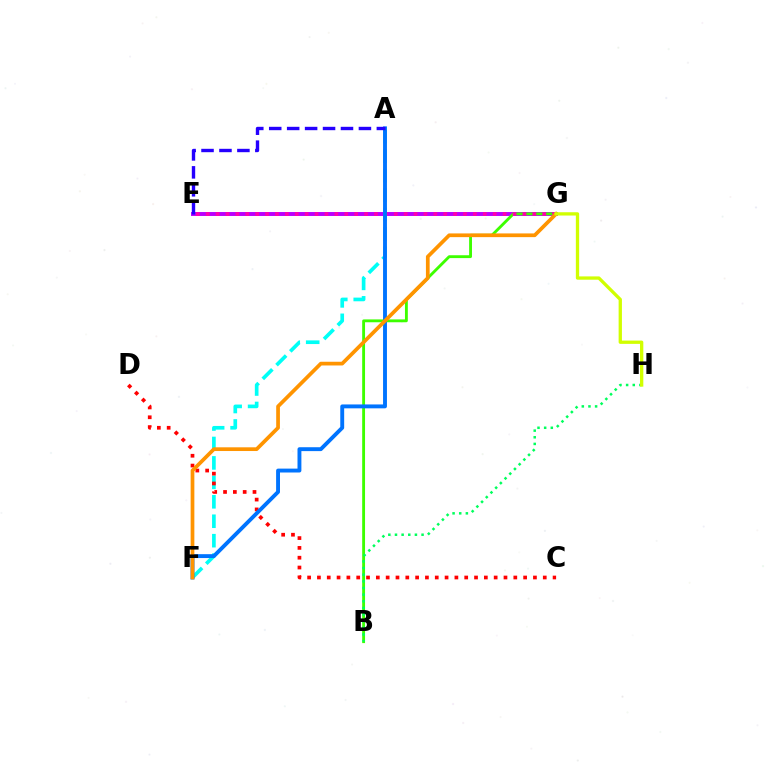{('E', 'G'): [{'color': '#b900ff', 'line_style': 'solid', 'thickness': 2.83}, {'color': '#ff00ac', 'line_style': 'dotted', 'thickness': 2.69}], ('A', 'F'): [{'color': '#00fff6', 'line_style': 'dashed', 'thickness': 2.64}, {'color': '#0074ff', 'line_style': 'solid', 'thickness': 2.8}], ('C', 'D'): [{'color': '#ff0000', 'line_style': 'dotted', 'thickness': 2.67}], ('B', 'G'): [{'color': '#3dff00', 'line_style': 'solid', 'thickness': 2.06}], ('B', 'H'): [{'color': '#00ff5c', 'line_style': 'dotted', 'thickness': 1.81}], ('F', 'G'): [{'color': '#ff9400', 'line_style': 'solid', 'thickness': 2.68}], ('G', 'H'): [{'color': '#d1ff00', 'line_style': 'solid', 'thickness': 2.38}], ('A', 'E'): [{'color': '#2500ff', 'line_style': 'dashed', 'thickness': 2.44}]}